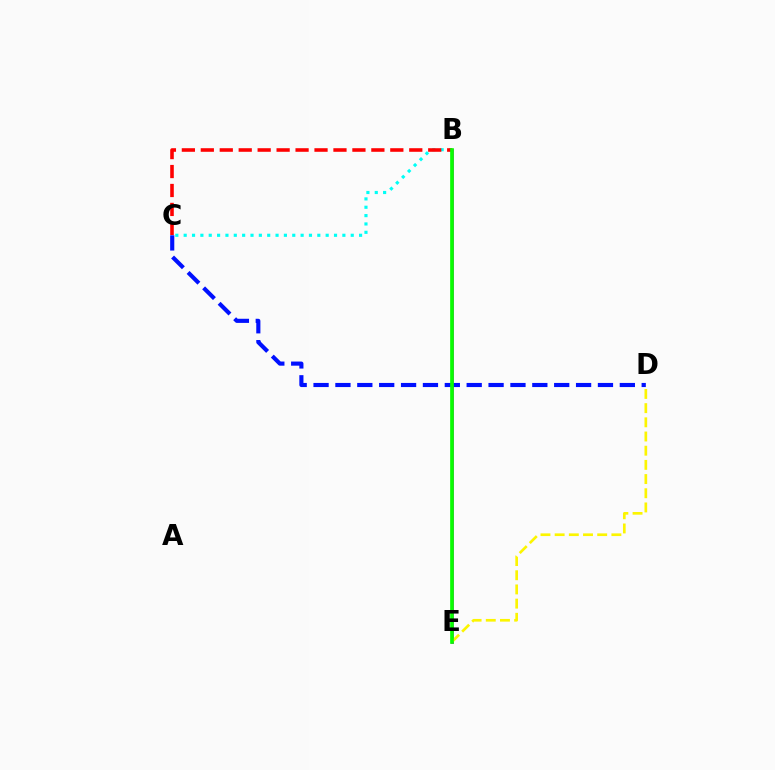{('B', 'E'): [{'color': '#ee00ff', 'line_style': 'solid', 'thickness': 2.13}, {'color': '#08ff00', 'line_style': 'solid', 'thickness': 2.65}], ('B', 'C'): [{'color': '#00fff6', 'line_style': 'dotted', 'thickness': 2.27}, {'color': '#ff0000', 'line_style': 'dashed', 'thickness': 2.57}], ('C', 'D'): [{'color': '#0010ff', 'line_style': 'dashed', 'thickness': 2.97}], ('D', 'E'): [{'color': '#fcf500', 'line_style': 'dashed', 'thickness': 1.93}]}